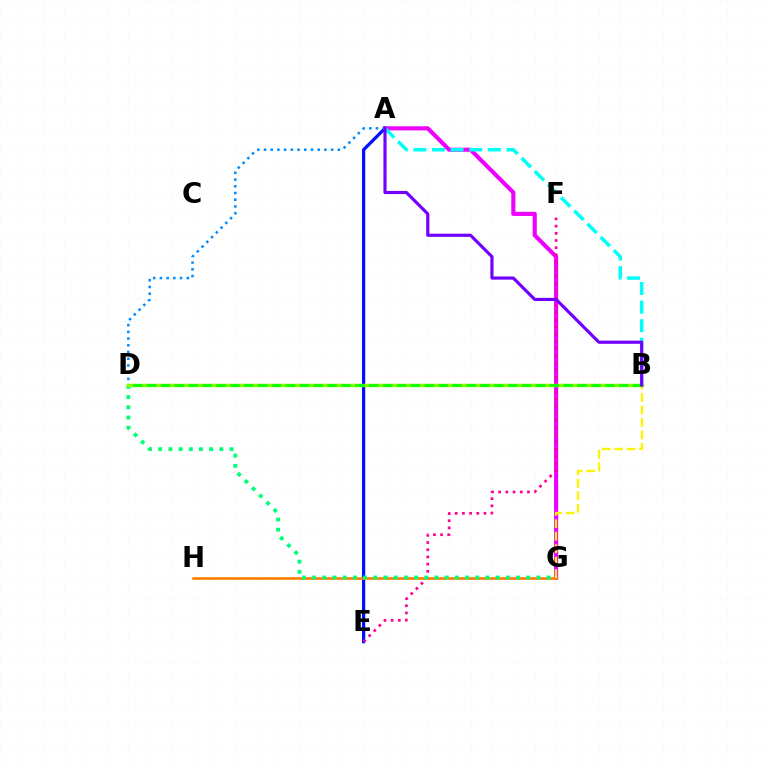{('B', 'D'): [{'color': '#ff0000', 'line_style': 'dotted', 'thickness': 1.52}, {'color': '#84ff00', 'line_style': 'solid', 'thickness': 2.47}, {'color': '#08ff00', 'line_style': 'dashed', 'thickness': 1.89}], ('A', 'G'): [{'color': '#ee00ff', 'line_style': 'solid', 'thickness': 2.96}], ('A', 'E'): [{'color': '#0010ff', 'line_style': 'solid', 'thickness': 2.34}], ('E', 'F'): [{'color': '#ff0094', 'line_style': 'dotted', 'thickness': 1.96}], ('G', 'H'): [{'color': '#ff7c00', 'line_style': 'solid', 'thickness': 1.87}], ('D', 'G'): [{'color': '#00ff74', 'line_style': 'dotted', 'thickness': 2.77}], ('A', 'D'): [{'color': '#008cff', 'line_style': 'dotted', 'thickness': 1.82}], ('A', 'B'): [{'color': '#00fff6', 'line_style': 'dashed', 'thickness': 2.53}, {'color': '#7200ff', 'line_style': 'solid', 'thickness': 2.27}], ('B', 'G'): [{'color': '#fcf500', 'line_style': 'dashed', 'thickness': 1.7}]}